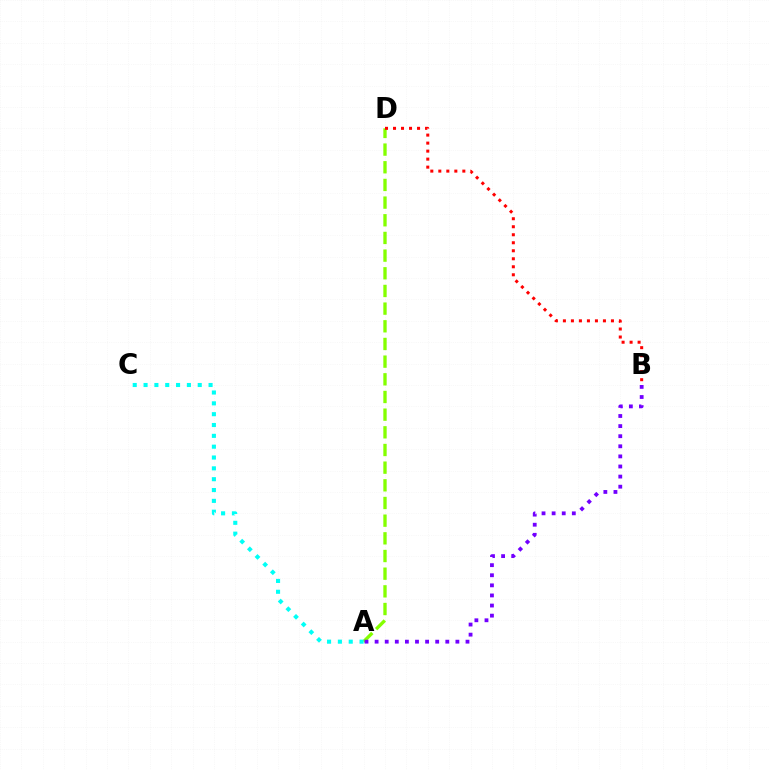{('A', 'D'): [{'color': '#84ff00', 'line_style': 'dashed', 'thickness': 2.4}], ('B', 'D'): [{'color': '#ff0000', 'line_style': 'dotted', 'thickness': 2.18}], ('A', 'C'): [{'color': '#00fff6', 'line_style': 'dotted', 'thickness': 2.94}], ('A', 'B'): [{'color': '#7200ff', 'line_style': 'dotted', 'thickness': 2.74}]}